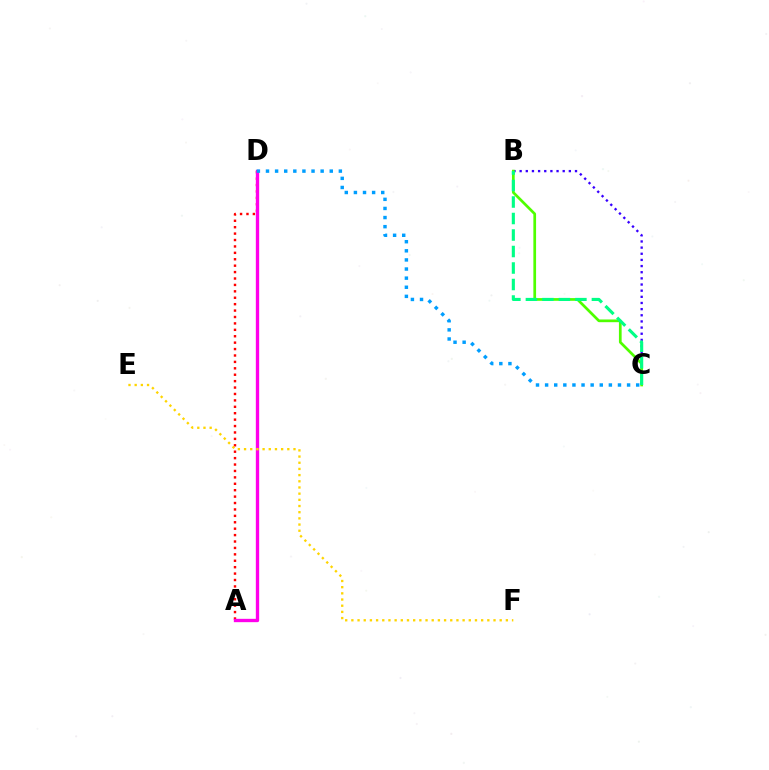{('A', 'D'): [{'color': '#ff0000', 'line_style': 'dotted', 'thickness': 1.74}, {'color': '#ff00ed', 'line_style': 'solid', 'thickness': 2.4}], ('B', 'C'): [{'color': '#3700ff', 'line_style': 'dotted', 'thickness': 1.67}, {'color': '#4fff00', 'line_style': 'solid', 'thickness': 1.95}, {'color': '#00ff86', 'line_style': 'dashed', 'thickness': 2.24}], ('C', 'D'): [{'color': '#009eff', 'line_style': 'dotted', 'thickness': 2.47}], ('E', 'F'): [{'color': '#ffd500', 'line_style': 'dotted', 'thickness': 1.68}]}